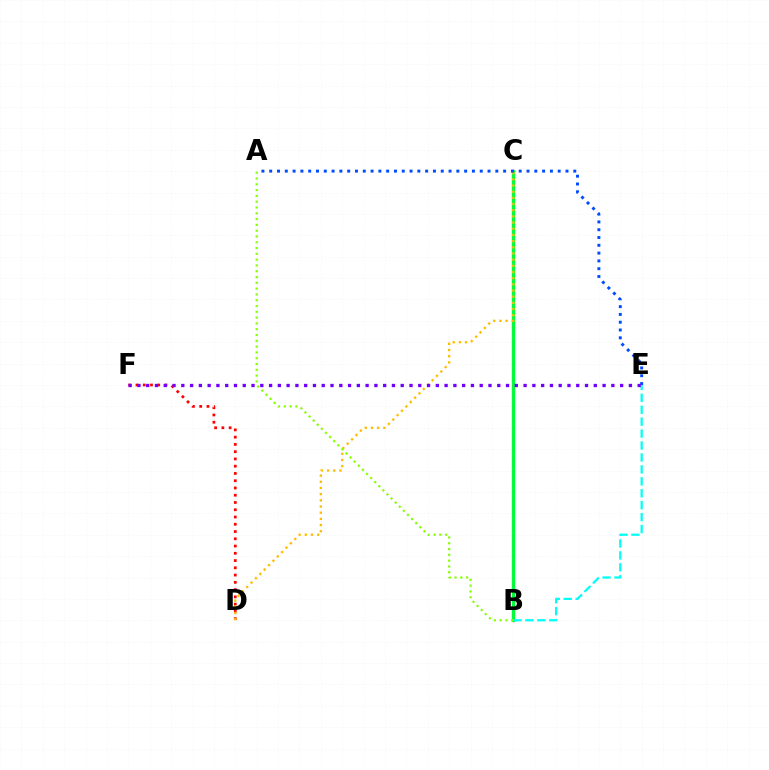{('B', 'C'): [{'color': '#ff00cf', 'line_style': 'solid', 'thickness': 2.34}, {'color': '#00ff39', 'line_style': 'solid', 'thickness': 2.13}], ('D', 'F'): [{'color': '#ff0000', 'line_style': 'dotted', 'thickness': 1.97}], ('B', 'E'): [{'color': '#00fff6', 'line_style': 'dashed', 'thickness': 1.62}], ('C', 'D'): [{'color': '#ffbd00', 'line_style': 'dotted', 'thickness': 1.68}], ('A', 'E'): [{'color': '#004bff', 'line_style': 'dotted', 'thickness': 2.12}], ('A', 'B'): [{'color': '#84ff00', 'line_style': 'dotted', 'thickness': 1.58}], ('E', 'F'): [{'color': '#7200ff', 'line_style': 'dotted', 'thickness': 2.38}]}